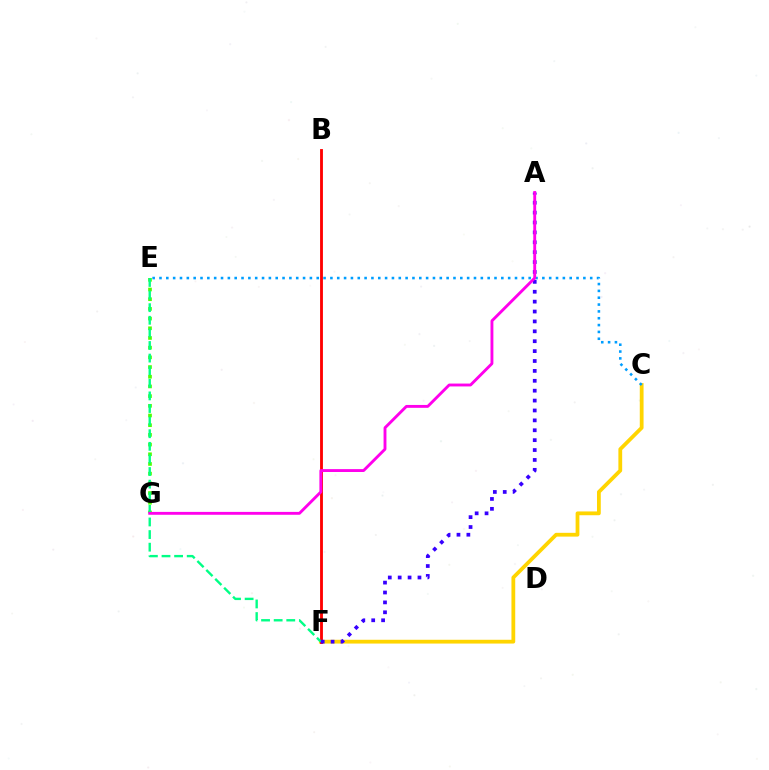{('E', 'G'): [{'color': '#4fff00', 'line_style': 'dotted', 'thickness': 2.63}], ('C', 'F'): [{'color': '#ffd500', 'line_style': 'solid', 'thickness': 2.72}], ('B', 'F'): [{'color': '#ff0000', 'line_style': 'solid', 'thickness': 2.05}], ('E', 'F'): [{'color': '#00ff86', 'line_style': 'dashed', 'thickness': 1.71}], ('A', 'F'): [{'color': '#3700ff', 'line_style': 'dotted', 'thickness': 2.69}], ('C', 'E'): [{'color': '#009eff', 'line_style': 'dotted', 'thickness': 1.86}], ('A', 'G'): [{'color': '#ff00ed', 'line_style': 'solid', 'thickness': 2.07}]}